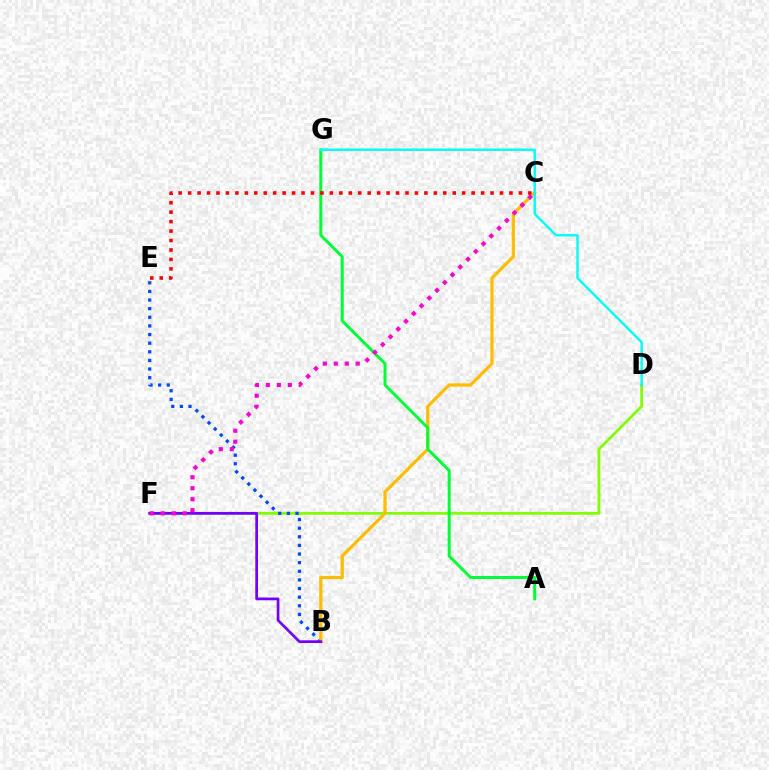{('D', 'F'): [{'color': '#84ff00', 'line_style': 'solid', 'thickness': 2.03}], ('B', 'E'): [{'color': '#004bff', 'line_style': 'dotted', 'thickness': 2.34}], ('B', 'C'): [{'color': '#ffbd00', 'line_style': 'solid', 'thickness': 2.34}], ('B', 'F'): [{'color': '#7200ff', 'line_style': 'solid', 'thickness': 1.97}], ('A', 'G'): [{'color': '#00ff39', 'line_style': 'solid', 'thickness': 2.15}], ('C', 'E'): [{'color': '#ff0000', 'line_style': 'dotted', 'thickness': 2.57}], ('D', 'G'): [{'color': '#00fff6', 'line_style': 'solid', 'thickness': 1.74}], ('C', 'F'): [{'color': '#ff00cf', 'line_style': 'dotted', 'thickness': 2.98}]}